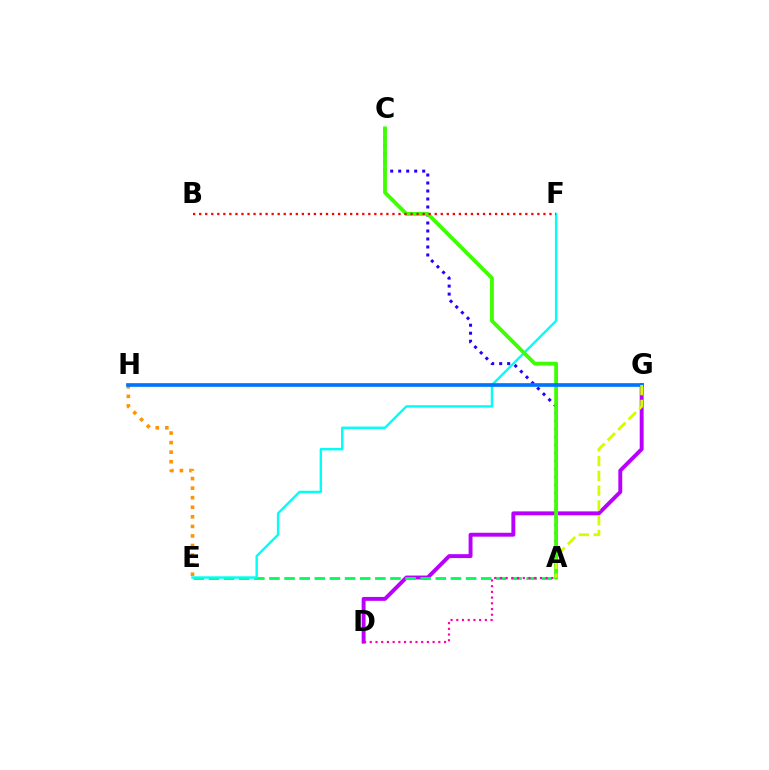{('D', 'G'): [{'color': '#b900ff', 'line_style': 'solid', 'thickness': 2.81}], ('E', 'H'): [{'color': '#ff9400', 'line_style': 'dotted', 'thickness': 2.6}], ('A', 'E'): [{'color': '#00ff5c', 'line_style': 'dashed', 'thickness': 2.06}], ('A', 'C'): [{'color': '#2500ff', 'line_style': 'dotted', 'thickness': 2.17}, {'color': '#3dff00', 'line_style': 'solid', 'thickness': 2.73}], ('E', 'F'): [{'color': '#00fff6', 'line_style': 'solid', 'thickness': 1.73}], ('G', 'H'): [{'color': '#0074ff', 'line_style': 'solid', 'thickness': 2.65}], ('B', 'F'): [{'color': '#ff0000', 'line_style': 'dotted', 'thickness': 1.64}], ('A', 'D'): [{'color': '#ff00ac', 'line_style': 'dotted', 'thickness': 1.55}], ('A', 'G'): [{'color': '#d1ff00', 'line_style': 'dashed', 'thickness': 2.01}]}